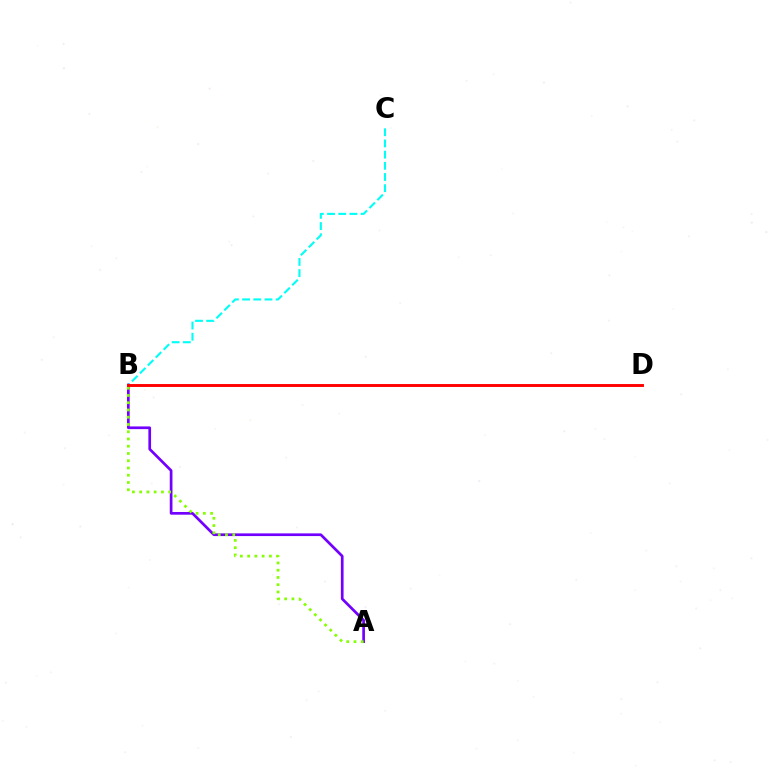{('B', 'C'): [{'color': '#00fff6', 'line_style': 'dashed', 'thickness': 1.52}], ('A', 'B'): [{'color': '#7200ff', 'line_style': 'solid', 'thickness': 1.95}, {'color': '#84ff00', 'line_style': 'dotted', 'thickness': 1.97}], ('B', 'D'): [{'color': '#ff0000', 'line_style': 'solid', 'thickness': 2.09}]}